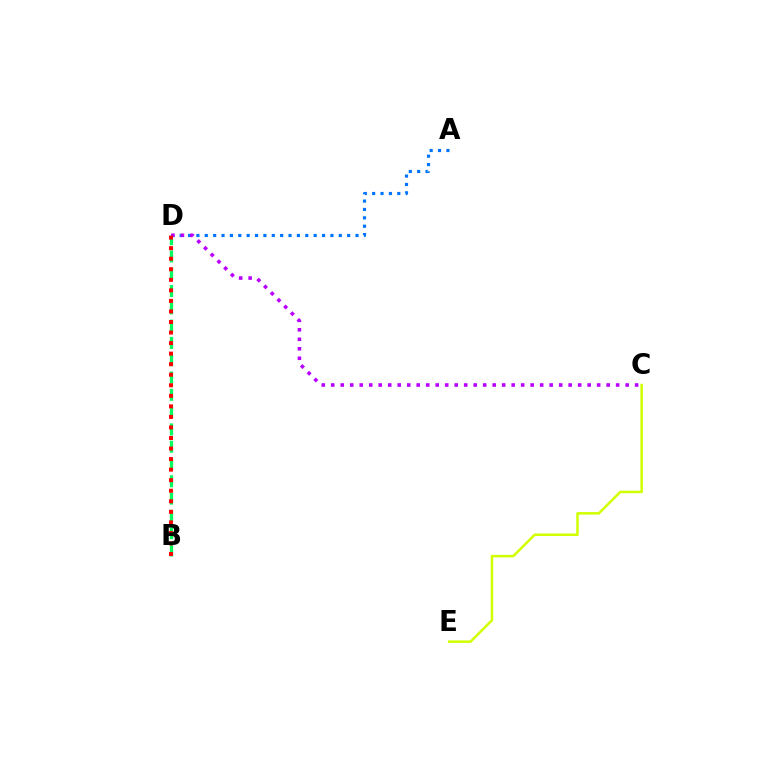{('B', 'D'): [{'color': '#00ff5c', 'line_style': 'dashed', 'thickness': 2.35}, {'color': '#ff0000', 'line_style': 'dotted', 'thickness': 2.87}], ('C', 'E'): [{'color': '#d1ff00', 'line_style': 'solid', 'thickness': 1.81}], ('A', 'D'): [{'color': '#0074ff', 'line_style': 'dotted', 'thickness': 2.28}], ('C', 'D'): [{'color': '#b900ff', 'line_style': 'dotted', 'thickness': 2.58}]}